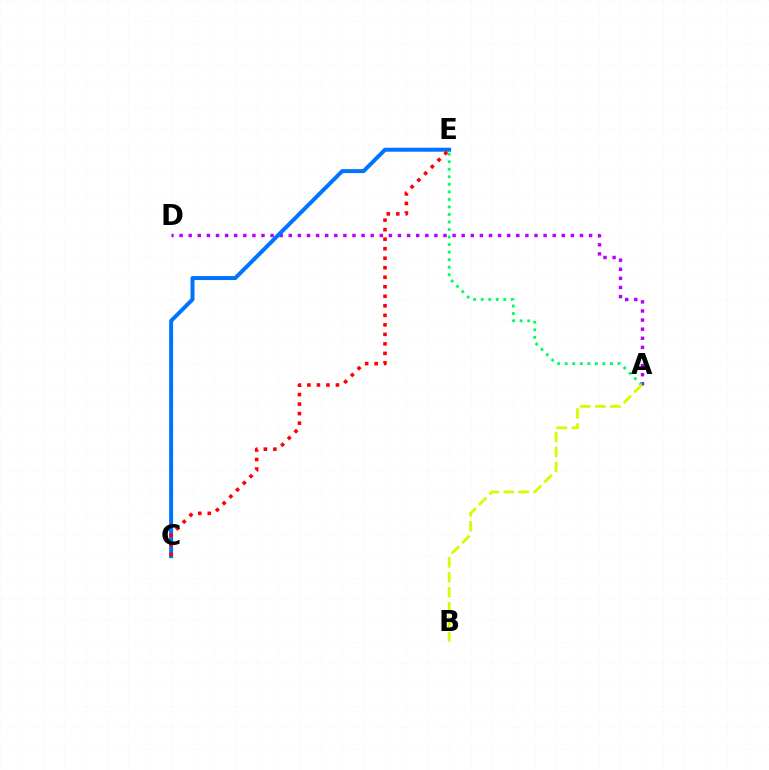{('A', 'D'): [{'color': '#b900ff', 'line_style': 'dotted', 'thickness': 2.47}], ('A', 'E'): [{'color': '#00ff5c', 'line_style': 'dotted', 'thickness': 2.05}], ('A', 'B'): [{'color': '#d1ff00', 'line_style': 'dashed', 'thickness': 2.03}], ('C', 'E'): [{'color': '#0074ff', 'line_style': 'solid', 'thickness': 2.87}, {'color': '#ff0000', 'line_style': 'dotted', 'thickness': 2.59}]}